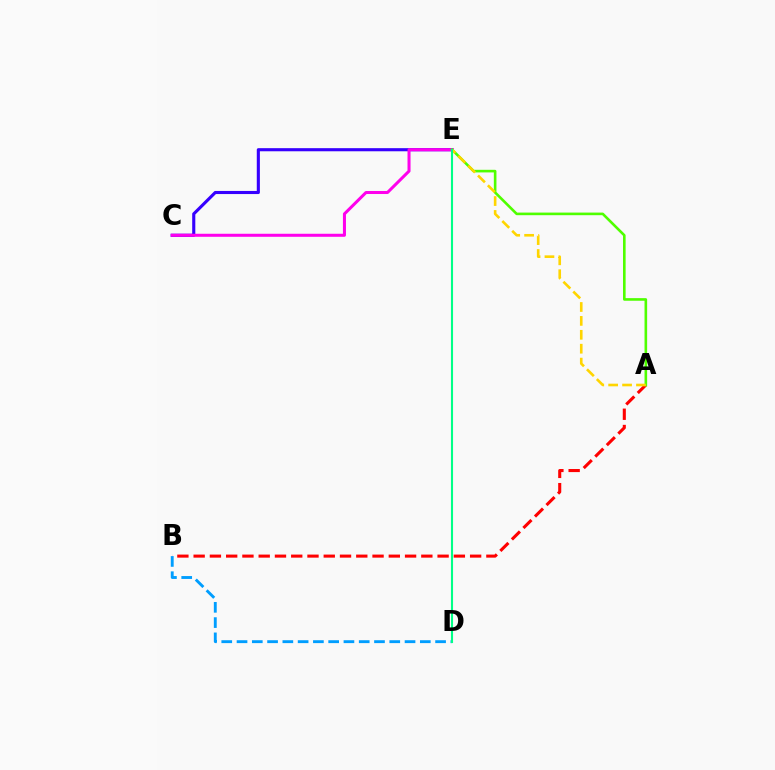{('C', 'E'): [{'color': '#3700ff', 'line_style': 'solid', 'thickness': 2.24}, {'color': '#ff00ed', 'line_style': 'solid', 'thickness': 2.18}], ('A', 'B'): [{'color': '#ff0000', 'line_style': 'dashed', 'thickness': 2.21}], ('A', 'E'): [{'color': '#4fff00', 'line_style': 'solid', 'thickness': 1.88}, {'color': '#ffd500', 'line_style': 'dashed', 'thickness': 1.89}], ('B', 'D'): [{'color': '#009eff', 'line_style': 'dashed', 'thickness': 2.07}], ('D', 'E'): [{'color': '#00ff86', 'line_style': 'solid', 'thickness': 1.51}]}